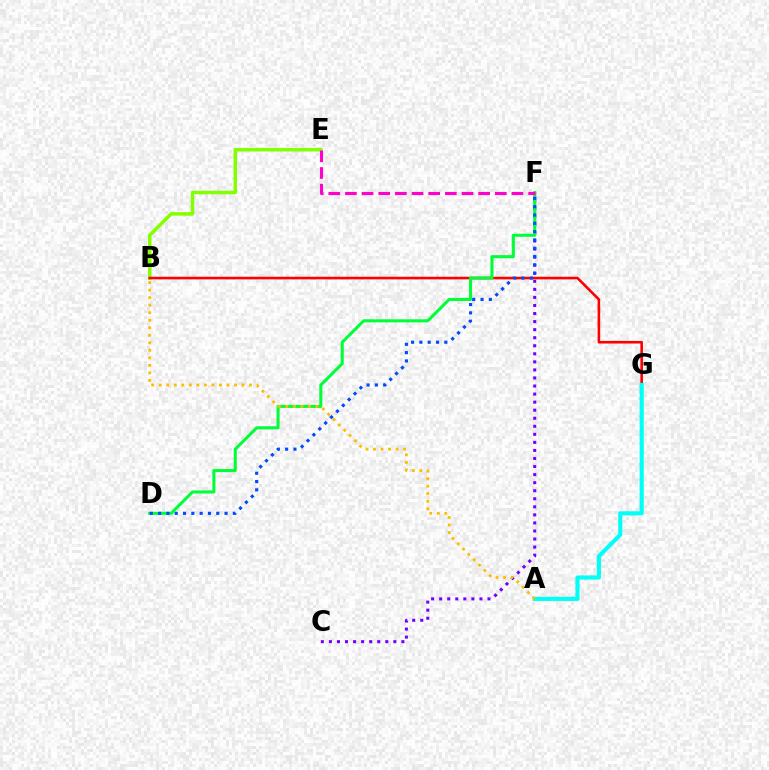{('C', 'F'): [{'color': '#7200ff', 'line_style': 'dotted', 'thickness': 2.19}], ('B', 'E'): [{'color': '#84ff00', 'line_style': 'solid', 'thickness': 2.53}], ('B', 'G'): [{'color': '#ff0000', 'line_style': 'solid', 'thickness': 1.88}], ('A', 'G'): [{'color': '#00fff6', 'line_style': 'solid', 'thickness': 2.96}], ('D', 'F'): [{'color': '#00ff39', 'line_style': 'solid', 'thickness': 2.21}, {'color': '#004bff', 'line_style': 'dotted', 'thickness': 2.26}], ('E', 'F'): [{'color': '#ff00cf', 'line_style': 'dashed', 'thickness': 2.26}], ('A', 'B'): [{'color': '#ffbd00', 'line_style': 'dotted', 'thickness': 2.04}]}